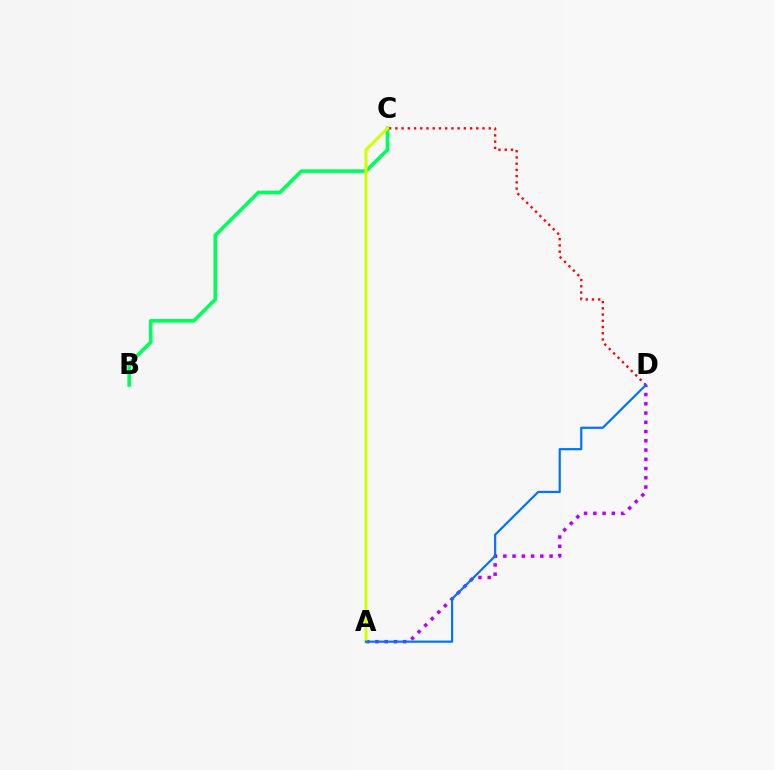{('A', 'D'): [{'color': '#b900ff', 'line_style': 'dotted', 'thickness': 2.51}, {'color': '#0074ff', 'line_style': 'solid', 'thickness': 1.58}], ('B', 'C'): [{'color': '#00ff5c', 'line_style': 'solid', 'thickness': 2.6}], ('C', 'D'): [{'color': '#ff0000', 'line_style': 'dotted', 'thickness': 1.69}], ('A', 'C'): [{'color': '#d1ff00', 'line_style': 'solid', 'thickness': 2.16}]}